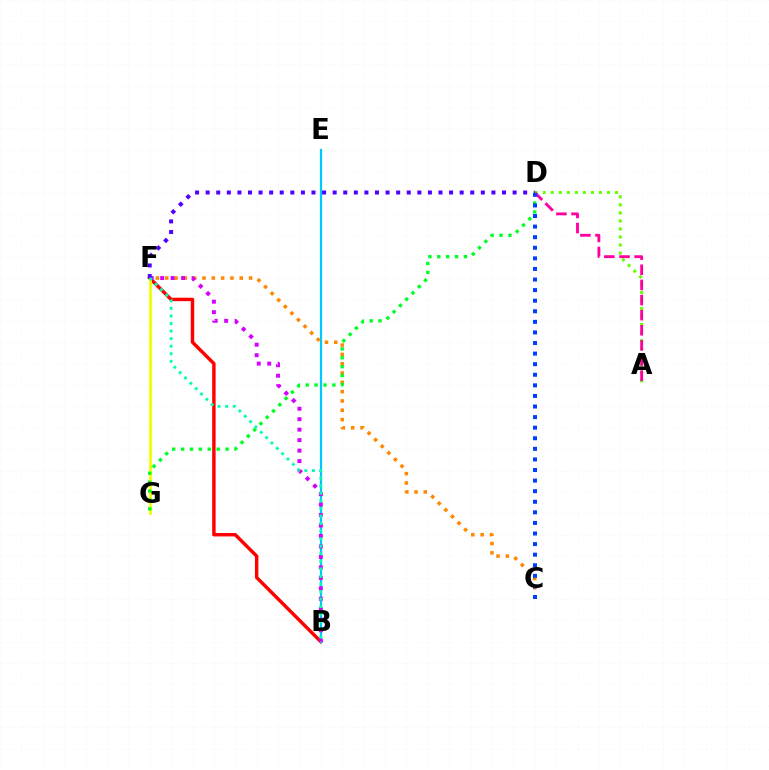{('A', 'D'): [{'color': '#66ff00', 'line_style': 'dotted', 'thickness': 2.18}, {'color': '#ff00a0', 'line_style': 'dashed', 'thickness': 2.06}], ('B', 'F'): [{'color': '#ff0000', 'line_style': 'solid', 'thickness': 2.47}, {'color': '#d600ff', 'line_style': 'dotted', 'thickness': 2.84}, {'color': '#00ffaf', 'line_style': 'dotted', 'thickness': 2.05}], ('B', 'E'): [{'color': '#00c7ff', 'line_style': 'solid', 'thickness': 1.61}], ('C', 'F'): [{'color': '#ff8800', 'line_style': 'dotted', 'thickness': 2.53}], ('F', 'G'): [{'color': '#eeff00', 'line_style': 'solid', 'thickness': 2.03}], ('D', 'G'): [{'color': '#00ff27', 'line_style': 'dotted', 'thickness': 2.42}], ('D', 'F'): [{'color': '#4f00ff', 'line_style': 'dotted', 'thickness': 2.88}], ('C', 'D'): [{'color': '#003fff', 'line_style': 'dotted', 'thickness': 2.88}]}